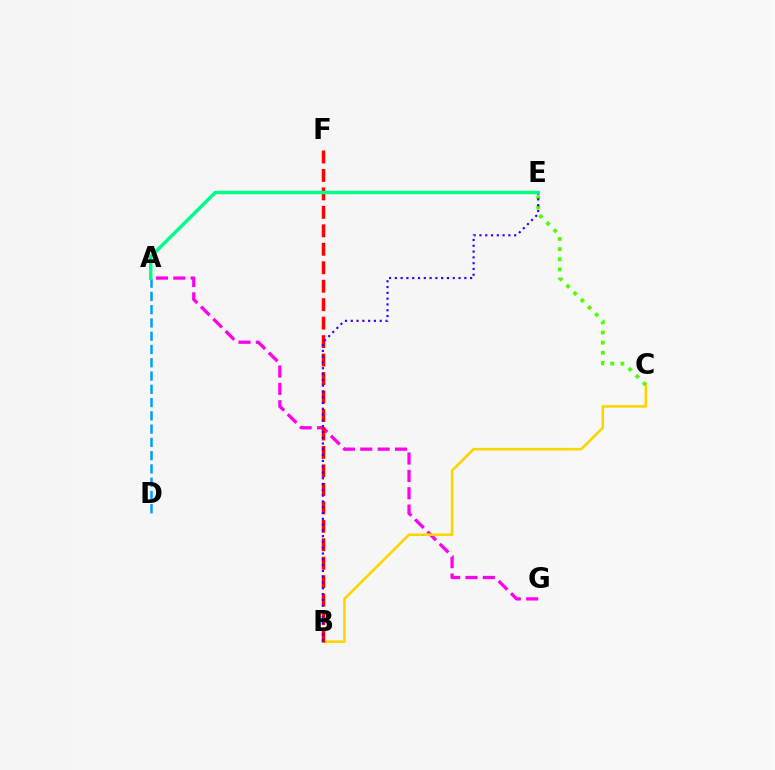{('A', 'G'): [{'color': '#ff00ed', 'line_style': 'dashed', 'thickness': 2.36}], ('A', 'D'): [{'color': '#009eff', 'line_style': 'dashed', 'thickness': 1.8}], ('B', 'C'): [{'color': '#ffd500', 'line_style': 'solid', 'thickness': 1.87}], ('B', 'F'): [{'color': '#ff0000', 'line_style': 'dashed', 'thickness': 2.51}], ('C', 'E'): [{'color': '#4fff00', 'line_style': 'dotted', 'thickness': 2.75}], ('B', 'E'): [{'color': '#3700ff', 'line_style': 'dotted', 'thickness': 1.57}], ('A', 'E'): [{'color': '#00ff86', 'line_style': 'solid', 'thickness': 2.5}]}